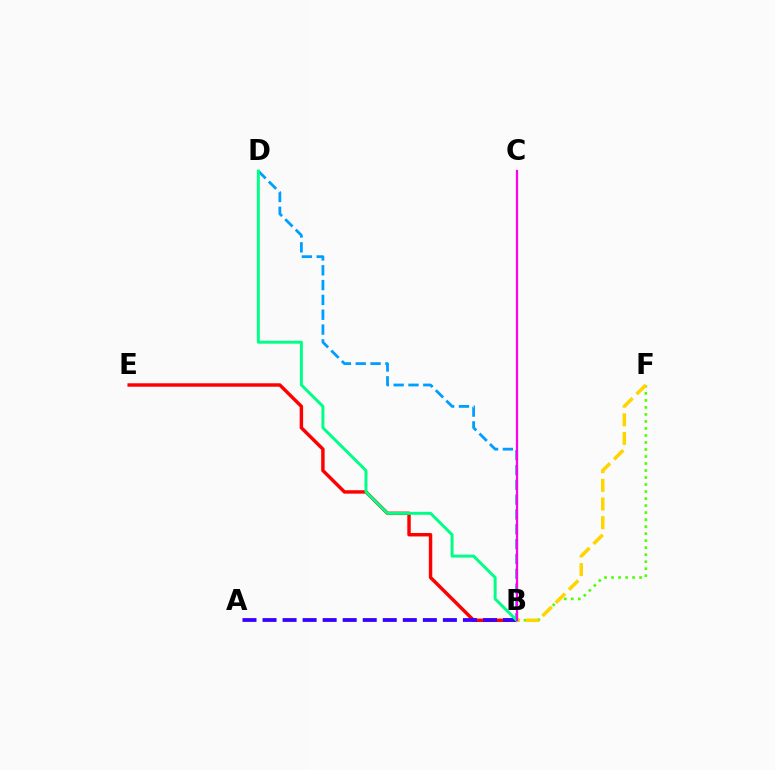{('B', 'E'): [{'color': '#ff0000', 'line_style': 'solid', 'thickness': 2.48}], ('B', 'D'): [{'color': '#009eff', 'line_style': 'dashed', 'thickness': 2.01}, {'color': '#00ff86', 'line_style': 'solid', 'thickness': 2.13}], ('B', 'F'): [{'color': '#4fff00', 'line_style': 'dotted', 'thickness': 1.91}, {'color': '#ffd500', 'line_style': 'dashed', 'thickness': 2.53}], ('A', 'B'): [{'color': '#3700ff', 'line_style': 'dashed', 'thickness': 2.72}], ('B', 'C'): [{'color': '#ff00ed', 'line_style': 'solid', 'thickness': 1.61}]}